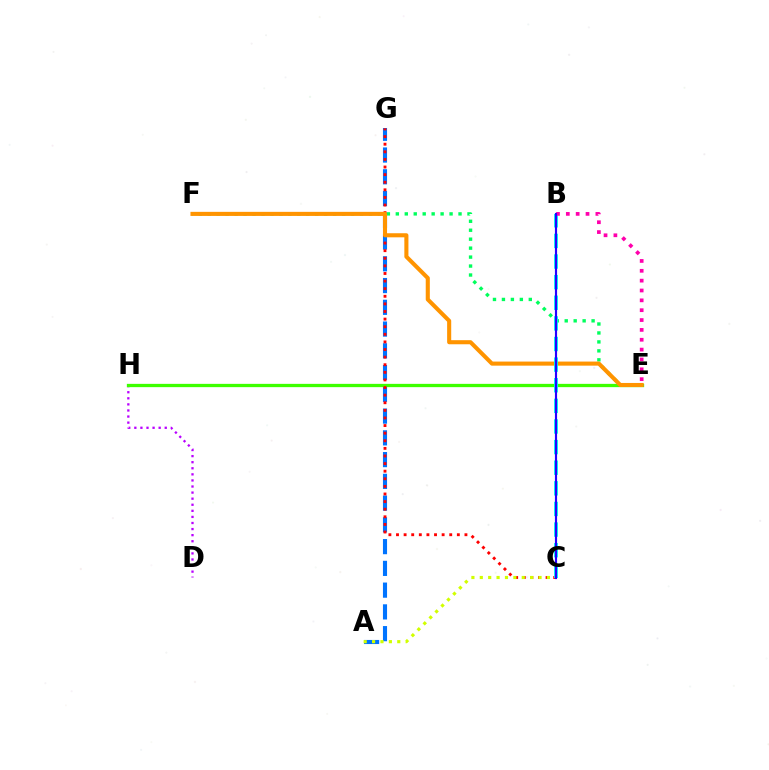{('D', 'H'): [{'color': '#b900ff', 'line_style': 'dotted', 'thickness': 1.65}], ('A', 'G'): [{'color': '#0074ff', 'line_style': 'dashed', 'thickness': 2.96}], ('E', 'H'): [{'color': '#3dff00', 'line_style': 'solid', 'thickness': 2.37}], ('C', 'G'): [{'color': '#ff0000', 'line_style': 'dotted', 'thickness': 2.07}], ('E', 'F'): [{'color': '#00ff5c', 'line_style': 'dotted', 'thickness': 2.43}, {'color': '#ff9400', 'line_style': 'solid', 'thickness': 2.94}], ('A', 'C'): [{'color': '#d1ff00', 'line_style': 'dotted', 'thickness': 2.28}], ('B', 'C'): [{'color': '#00fff6', 'line_style': 'dashed', 'thickness': 2.8}, {'color': '#2500ff', 'line_style': 'solid', 'thickness': 1.56}], ('B', 'E'): [{'color': '#ff00ac', 'line_style': 'dotted', 'thickness': 2.68}]}